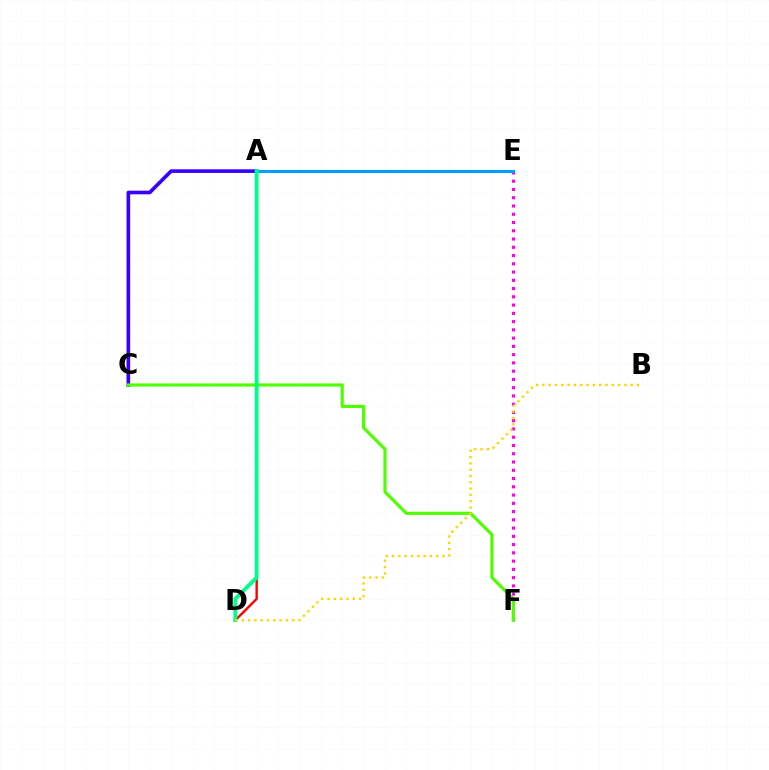{('A', 'D'): [{'color': '#ff0000', 'line_style': 'solid', 'thickness': 1.74}, {'color': '#00ff86', 'line_style': 'solid', 'thickness': 2.77}], ('E', 'F'): [{'color': '#ff00ed', 'line_style': 'dotted', 'thickness': 2.24}], ('A', 'C'): [{'color': '#3700ff', 'line_style': 'solid', 'thickness': 2.62}], ('A', 'E'): [{'color': '#009eff', 'line_style': 'solid', 'thickness': 2.2}], ('C', 'F'): [{'color': '#4fff00', 'line_style': 'solid', 'thickness': 2.28}], ('B', 'D'): [{'color': '#ffd500', 'line_style': 'dotted', 'thickness': 1.71}]}